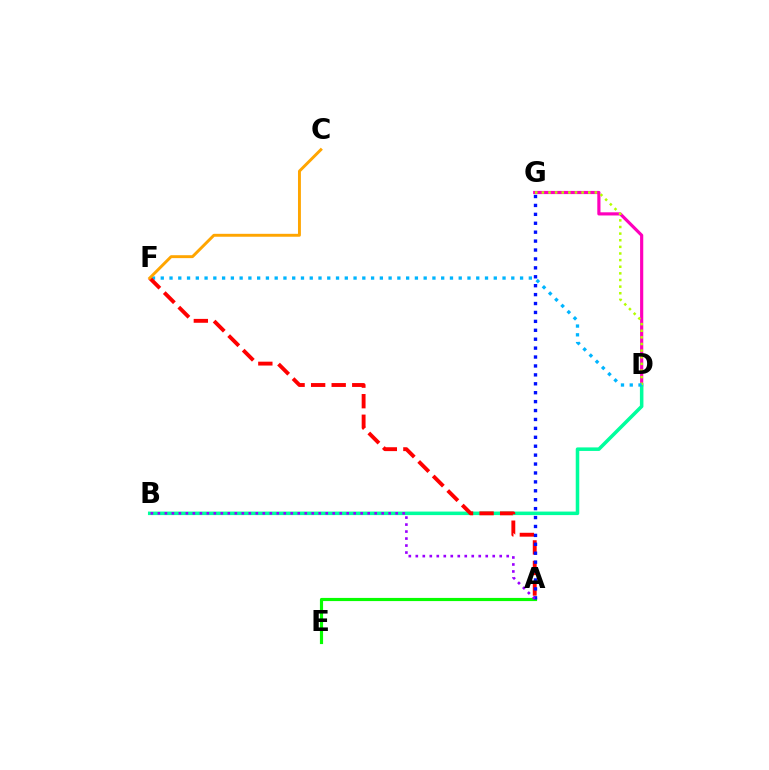{('D', 'G'): [{'color': '#ff00bd', 'line_style': 'solid', 'thickness': 2.28}, {'color': '#b3ff00', 'line_style': 'dotted', 'thickness': 1.8}], ('B', 'D'): [{'color': '#00ff9d', 'line_style': 'solid', 'thickness': 2.54}], ('A', 'E'): [{'color': '#08ff00', 'line_style': 'solid', 'thickness': 2.28}], ('D', 'F'): [{'color': '#00b5ff', 'line_style': 'dotted', 'thickness': 2.38}], ('A', 'F'): [{'color': '#ff0000', 'line_style': 'dashed', 'thickness': 2.79}], ('A', 'G'): [{'color': '#0010ff', 'line_style': 'dotted', 'thickness': 2.42}], ('C', 'F'): [{'color': '#ffa500', 'line_style': 'solid', 'thickness': 2.1}], ('A', 'B'): [{'color': '#9b00ff', 'line_style': 'dotted', 'thickness': 1.9}]}